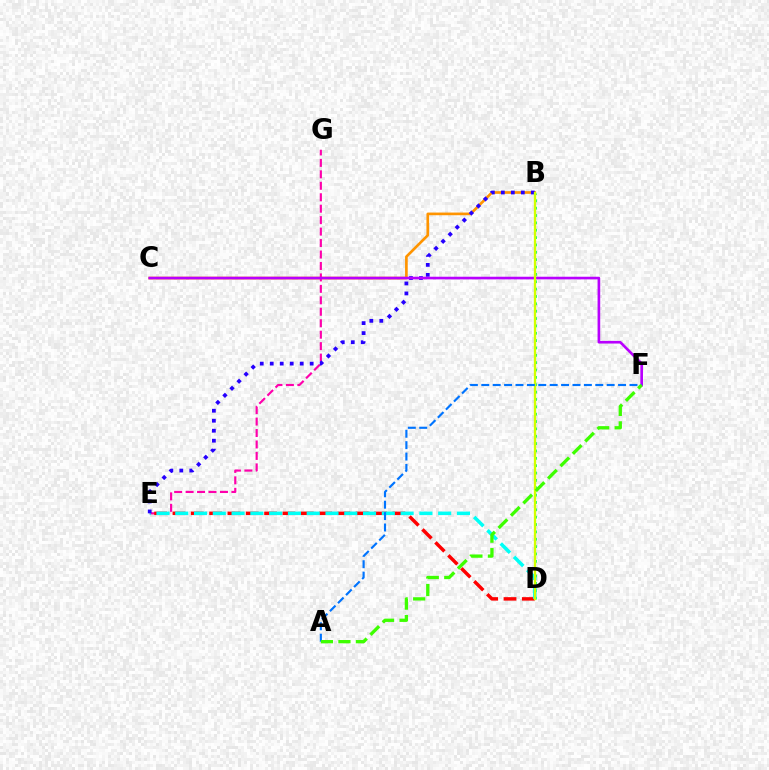{('B', 'C'): [{'color': '#ff9400', 'line_style': 'solid', 'thickness': 1.92}], ('E', 'G'): [{'color': '#ff00ac', 'line_style': 'dashed', 'thickness': 1.56}], ('D', 'E'): [{'color': '#ff0000', 'line_style': 'dashed', 'thickness': 2.49}, {'color': '#00fff6', 'line_style': 'dashed', 'thickness': 2.55}], ('B', 'D'): [{'color': '#00ff5c', 'line_style': 'dotted', 'thickness': 2.0}, {'color': '#d1ff00', 'line_style': 'solid', 'thickness': 1.65}], ('B', 'E'): [{'color': '#2500ff', 'line_style': 'dotted', 'thickness': 2.71}], ('C', 'F'): [{'color': '#b900ff', 'line_style': 'solid', 'thickness': 1.9}], ('A', 'F'): [{'color': '#0074ff', 'line_style': 'dashed', 'thickness': 1.55}, {'color': '#3dff00', 'line_style': 'dashed', 'thickness': 2.38}]}